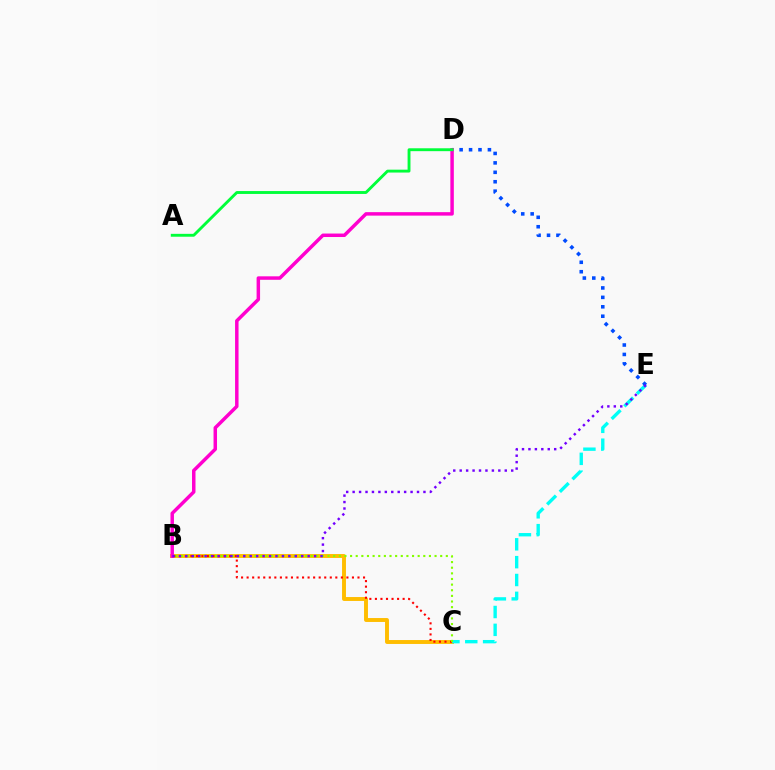{('B', 'C'): [{'color': '#ffbd00', 'line_style': 'solid', 'thickness': 2.82}, {'color': '#ff0000', 'line_style': 'dotted', 'thickness': 1.51}, {'color': '#84ff00', 'line_style': 'dotted', 'thickness': 1.53}], ('C', 'E'): [{'color': '#00fff6', 'line_style': 'dashed', 'thickness': 2.42}], ('D', 'E'): [{'color': '#004bff', 'line_style': 'dotted', 'thickness': 2.56}], ('B', 'D'): [{'color': '#ff00cf', 'line_style': 'solid', 'thickness': 2.5}], ('B', 'E'): [{'color': '#7200ff', 'line_style': 'dotted', 'thickness': 1.75}], ('A', 'D'): [{'color': '#00ff39', 'line_style': 'solid', 'thickness': 2.07}]}